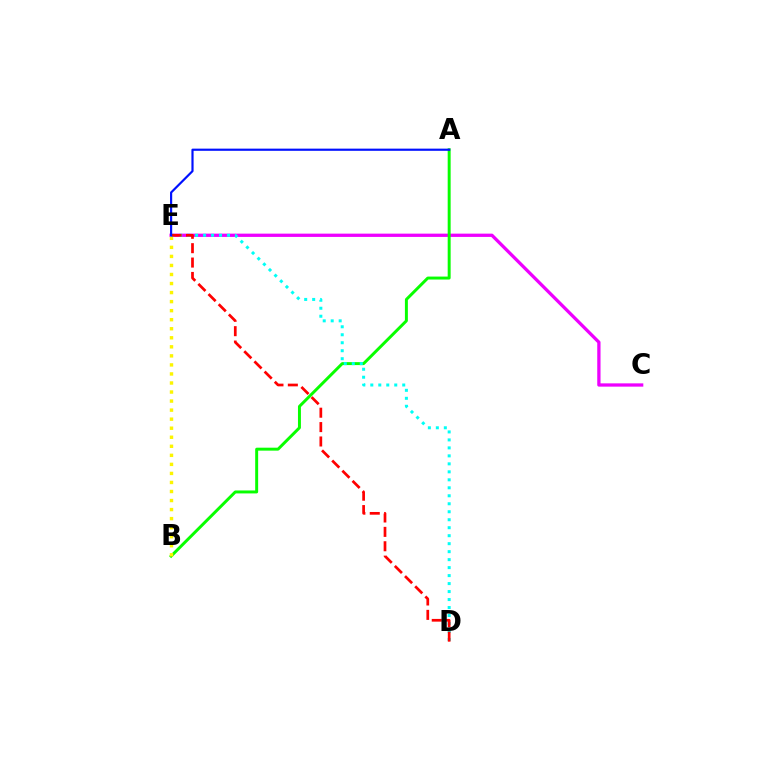{('C', 'E'): [{'color': '#ee00ff', 'line_style': 'solid', 'thickness': 2.36}], ('A', 'B'): [{'color': '#08ff00', 'line_style': 'solid', 'thickness': 2.13}], ('B', 'E'): [{'color': '#fcf500', 'line_style': 'dotted', 'thickness': 2.46}], ('D', 'E'): [{'color': '#00fff6', 'line_style': 'dotted', 'thickness': 2.17}, {'color': '#ff0000', 'line_style': 'dashed', 'thickness': 1.95}], ('A', 'E'): [{'color': '#0010ff', 'line_style': 'solid', 'thickness': 1.57}]}